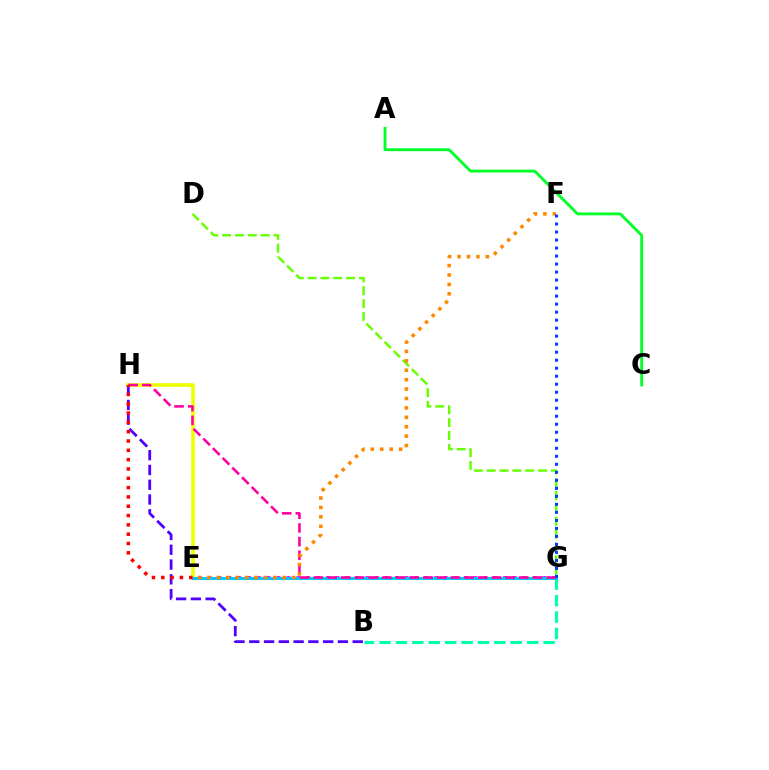{('B', 'H'): [{'color': '#4f00ff', 'line_style': 'dashed', 'thickness': 2.01}], ('E', 'G'): [{'color': '#d600ff', 'line_style': 'dotted', 'thickness': 2.67}, {'color': '#00c7ff', 'line_style': 'solid', 'thickness': 2.15}], ('B', 'G'): [{'color': '#00ffaf', 'line_style': 'dashed', 'thickness': 2.23}], ('A', 'C'): [{'color': '#00ff27', 'line_style': 'solid', 'thickness': 2.03}], ('D', 'G'): [{'color': '#66ff00', 'line_style': 'dashed', 'thickness': 1.75}], ('E', 'H'): [{'color': '#eeff00', 'line_style': 'solid', 'thickness': 2.62}, {'color': '#ff0000', 'line_style': 'dotted', 'thickness': 2.53}], ('G', 'H'): [{'color': '#ff00a0', 'line_style': 'dashed', 'thickness': 1.86}], ('E', 'F'): [{'color': '#ff8800', 'line_style': 'dotted', 'thickness': 2.56}], ('F', 'G'): [{'color': '#003fff', 'line_style': 'dotted', 'thickness': 2.18}]}